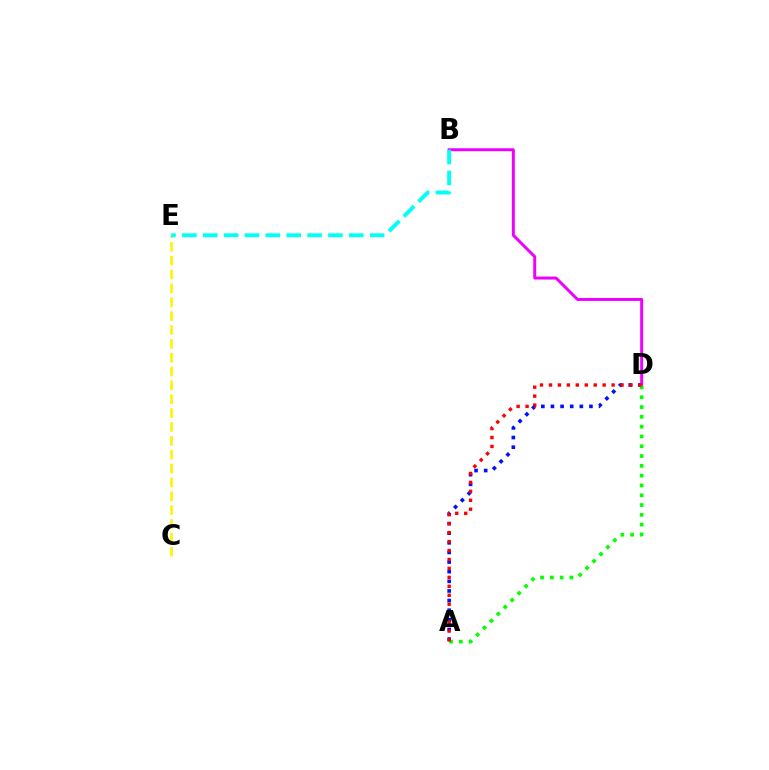{('A', 'D'): [{'color': '#0010ff', 'line_style': 'dotted', 'thickness': 2.62}, {'color': '#08ff00', 'line_style': 'dotted', 'thickness': 2.66}, {'color': '#ff0000', 'line_style': 'dotted', 'thickness': 2.43}], ('B', 'D'): [{'color': '#ee00ff', 'line_style': 'solid', 'thickness': 2.14}], ('C', 'E'): [{'color': '#fcf500', 'line_style': 'dashed', 'thickness': 1.88}], ('B', 'E'): [{'color': '#00fff6', 'line_style': 'dashed', 'thickness': 2.83}]}